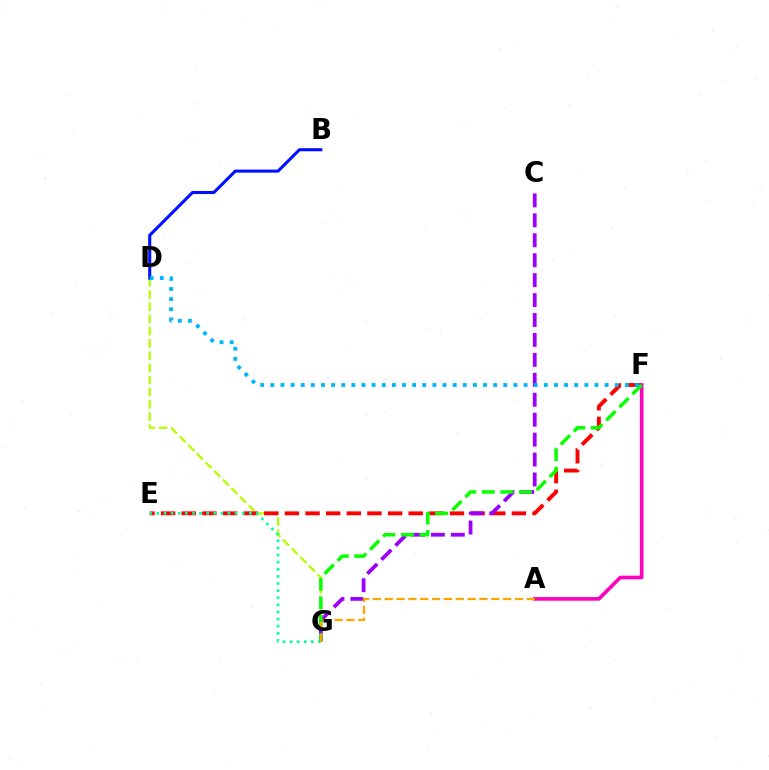{('D', 'G'): [{'color': '#b3ff00', 'line_style': 'dashed', 'thickness': 1.66}], ('E', 'F'): [{'color': '#ff0000', 'line_style': 'dashed', 'thickness': 2.8}], ('C', 'G'): [{'color': '#9b00ff', 'line_style': 'dashed', 'thickness': 2.71}], ('E', 'G'): [{'color': '#00ff9d', 'line_style': 'dotted', 'thickness': 1.93}], ('A', 'F'): [{'color': '#ff00bd', 'line_style': 'solid', 'thickness': 2.61}], ('B', 'D'): [{'color': '#0010ff', 'line_style': 'solid', 'thickness': 2.22}], ('F', 'G'): [{'color': '#08ff00', 'line_style': 'dashed', 'thickness': 2.52}], ('A', 'G'): [{'color': '#ffa500', 'line_style': 'dashed', 'thickness': 1.61}], ('D', 'F'): [{'color': '#00b5ff', 'line_style': 'dotted', 'thickness': 2.75}]}